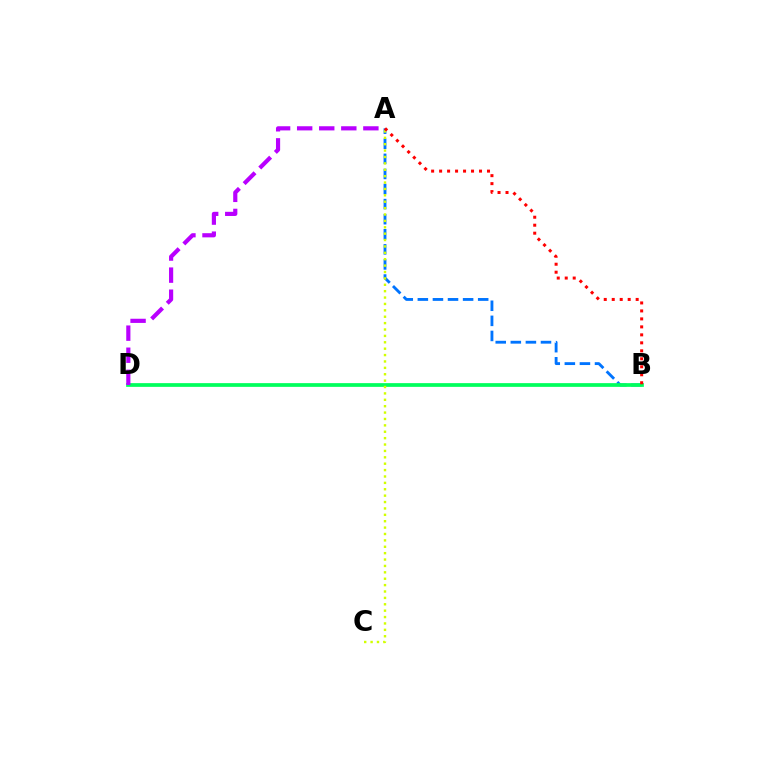{('A', 'B'): [{'color': '#0074ff', 'line_style': 'dashed', 'thickness': 2.05}, {'color': '#ff0000', 'line_style': 'dotted', 'thickness': 2.17}], ('B', 'D'): [{'color': '#00ff5c', 'line_style': 'solid', 'thickness': 2.69}], ('A', 'C'): [{'color': '#d1ff00', 'line_style': 'dotted', 'thickness': 1.74}], ('A', 'D'): [{'color': '#b900ff', 'line_style': 'dashed', 'thickness': 3.0}]}